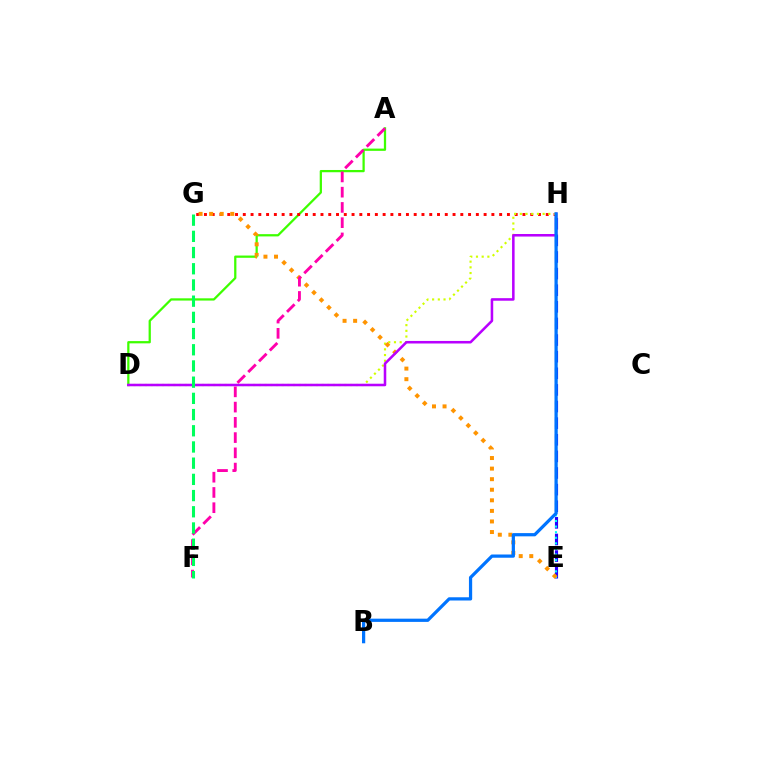{('A', 'D'): [{'color': '#3dff00', 'line_style': 'solid', 'thickness': 1.62}], ('E', 'H'): [{'color': '#2500ff', 'line_style': 'dashed', 'thickness': 2.26}, {'color': '#00fff6', 'line_style': 'dotted', 'thickness': 1.52}], ('G', 'H'): [{'color': '#ff0000', 'line_style': 'dotted', 'thickness': 2.11}], ('D', 'H'): [{'color': '#d1ff00', 'line_style': 'dotted', 'thickness': 1.55}, {'color': '#b900ff', 'line_style': 'solid', 'thickness': 1.83}], ('E', 'G'): [{'color': '#ff9400', 'line_style': 'dotted', 'thickness': 2.87}], ('A', 'F'): [{'color': '#ff00ac', 'line_style': 'dashed', 'thickness': 2.07}], ('B', 'H'): [{'color': '#0074ff', 'line_style': 'solid', 'thickness': 2.33}], ('F', 'G'): [{'color': '#00ff5c', 'line_style': 'dashed', 'thickness': 2.2}]}